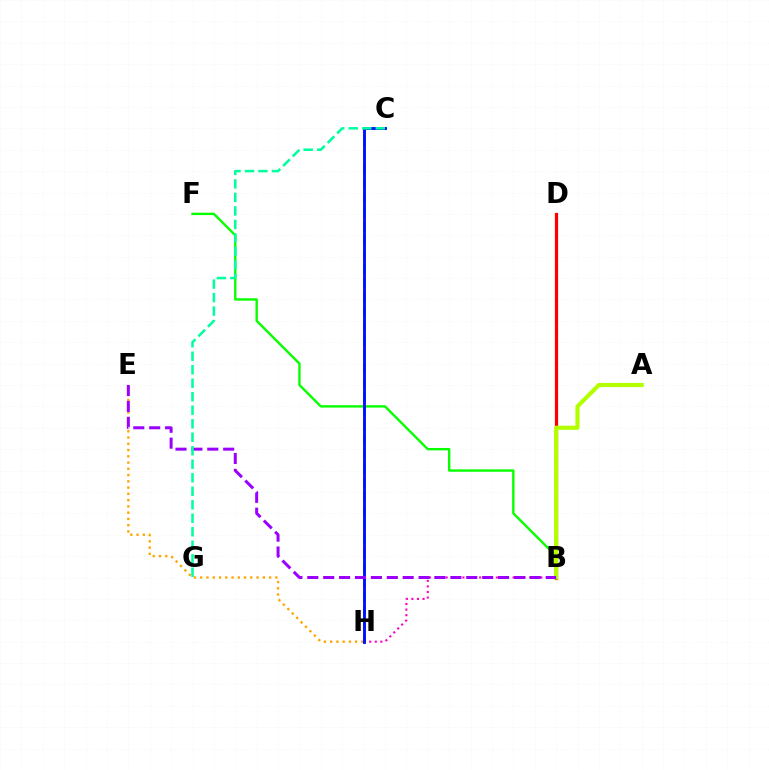{('B', 'D'): [{'color': '#ff0000', 'line_style': 'solid', 'thickness': 2.31}], ('B', 'F'): [{'color': '#08ff00', 'line_style': 'solid', 'thickness': 1.72}], ('A', 'B'): [{'color': '#b3ff00', 'line_style': 'solid', 'thickness': 2.99}], ('E', 'H'): [{'color': '#ffa500', 'line_style': 'dotted', 'thickness': 1.7}], ('B', 'H'): [{'color': '#ff00bd', 'line_style': 'dotted', 'thickness': 1.51}], ('C', 'H'): [{'color': '#00b5ff', 'line_style': 'dashed', 'thickness': 1.93}, {'color': '#0010ff', 'line_style': 'solid', 'thickness': 2.07}], ('B', 'E'): [{'color': '#9b00ff', 'line_style': 'dashed', 'thickness': 2.16}], ('C', 'G'): [{'color': '#00ff9d', 'line_style': 'dashed', 'thickness': 1.83}]}